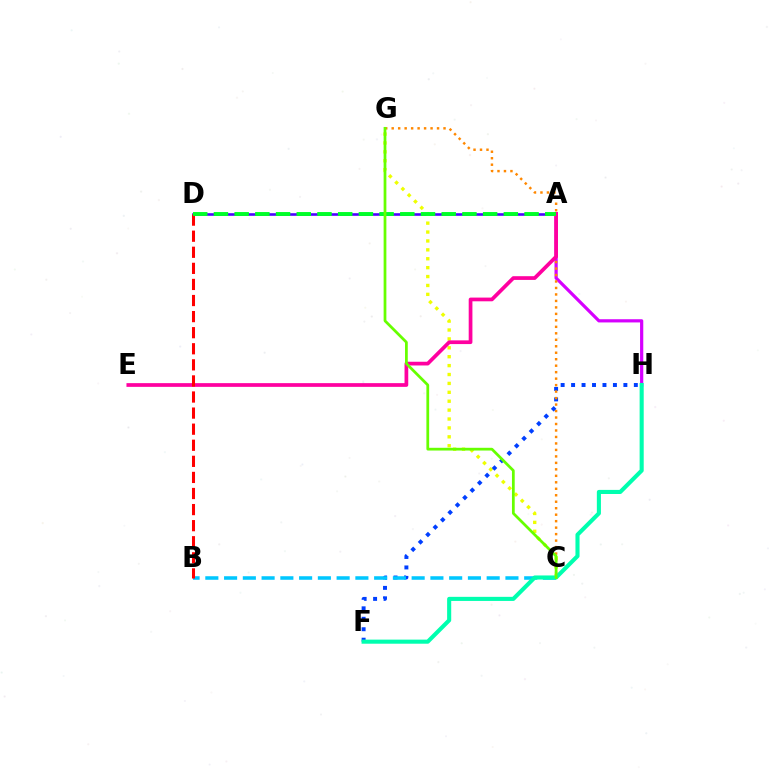{('A', 'D'): [{'color': '#4f00ff', 'line_style': 'solid', 'thickness': 1.87}, {'color': '#00ff27', 'line_style': 'dashed', 'thickness': 2.81}], ('C', 'G'): [{'color': '#eeff00', 'line_style': 'dotted', 'thickness': 2.42}, {'color': '#ff8800', 'line_style': 'dotted', 'thickness': 1.76}, {'color': '#66ff00', 'line_style': 'solid', 'thickness': 1.98}], ('F', 'H'): [{'color': '#003fff', 'line_style': 'dotted', 'thickness': 2.84}, {'color': '#00ffaf', 'line_style': 'solid', 'thickness': 2.95}], ('B', 'C'): [{'color': '#00c7ff', 'line_style': 'dashed', 'thickness': 2.55}], ('A', 'H'): [{'color': '#d600ff', 'line_style': 'solid', 'thickness': 2.31}], ('A', 'E'): [{'color': '#ff00a0', 'line_style': 'solid', 'thickness': 2.68}], ('B', 'D'): [{'color': '#ff0000', 'line_style': 'dashed', 'thickness': 2.18}]}